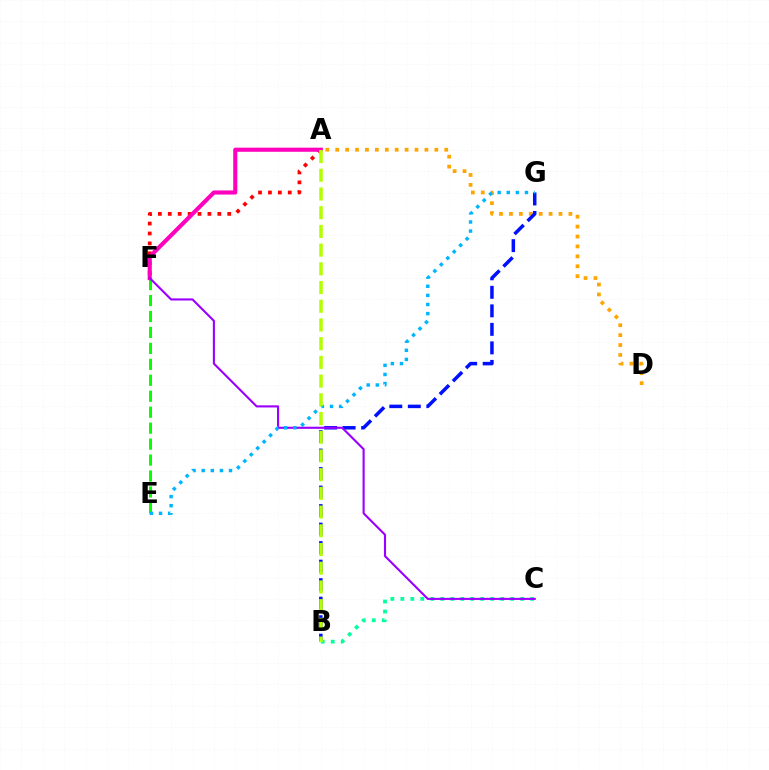{('A', 'D'): [{'color': '#ffa500', 'line_style': 'dotted', 'thickness': 2.69}], ('B', 'G'): [{'color': '#0010ff', 'line_style': 'dashed', 'thickness': 2.52}], ('A', 'F'): [{'color': '#ff0000', 'line_style': 'dotted', 'thickness': 2.69}, {'color': '#ff00bd', 'line_style': 'solid', 'thickness': 2.96}], ('E', 'F'): [{'color': '#08ff00', 'line_style': 'dashed', 'thickness': 2.17}], ('B', 'C'): [{'color': '#00ff9d', 'line_style': 'dotted', 'thickness': 2.71}], ('C', 'F'): [{'color': '#9b00ff', 'line_style': 'solid', 'thickness': 1.52}], ('E', 'G'): [{'color': '#00b5ff', 'line_style': 'dotted', 'thickness': 2.48}], ('A', 'B'): [{'color': '#b3ff00', 'line_style': 'dashed', 'thickness': 2.54}]}